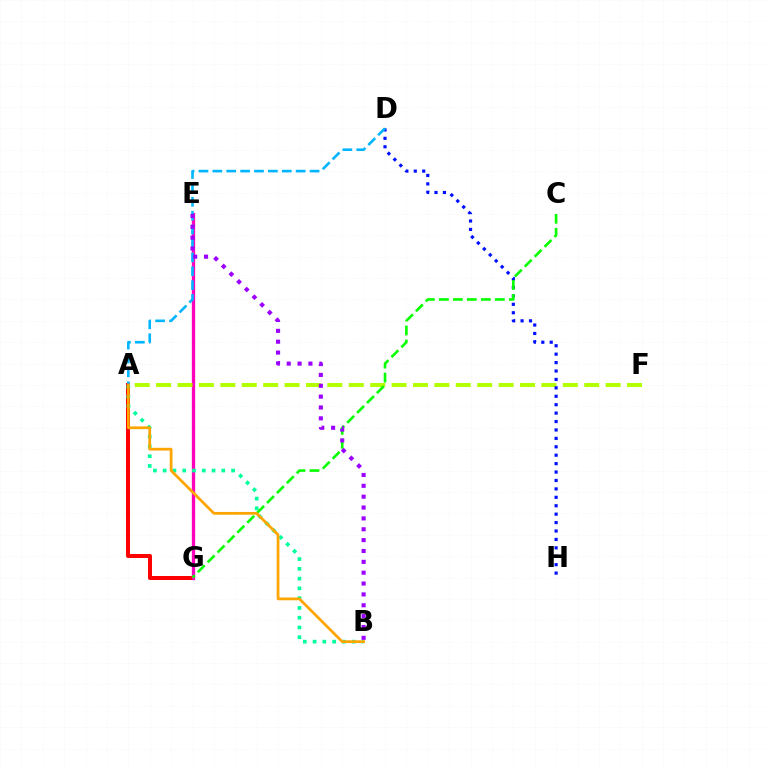{('A', 'G'): [{'color': '#ff0000', 'line_style': 'solid', 'thickness': 2.89}], ('E', 'G'): [{'color': '#ff00bd', 'line_style': 'solid', 'thickness': 2.38}], ('A', 'F'): [{'color': '#b3ff00', 'line_style': 'dashed', 'thickness': 2.91}], ('D', 'H'): [{'color': '#0010ff', 'line_style': 'dotted', 'thickness': 2.29}], ('A', 'B'): [{'color': '#00ff9d', 'line_style': 'dotted', 'thickness': 2.66}, {'color': '#ffa500', 'line_style': 'solid', 'thickness': 1.98}], ('A', 'D'): [{'color': '#00b5ff', 'line_style': 'dashed', 'thickness': 1.89}], ('C', 'G'): [{'color': '#08ff00', 'line_style': 'dashed', 'thickness': 1.9}], ('B', 'E'): [{'color': '#9b00ff', 'line_style': 'dotted', 'thickness': 2.95}]}